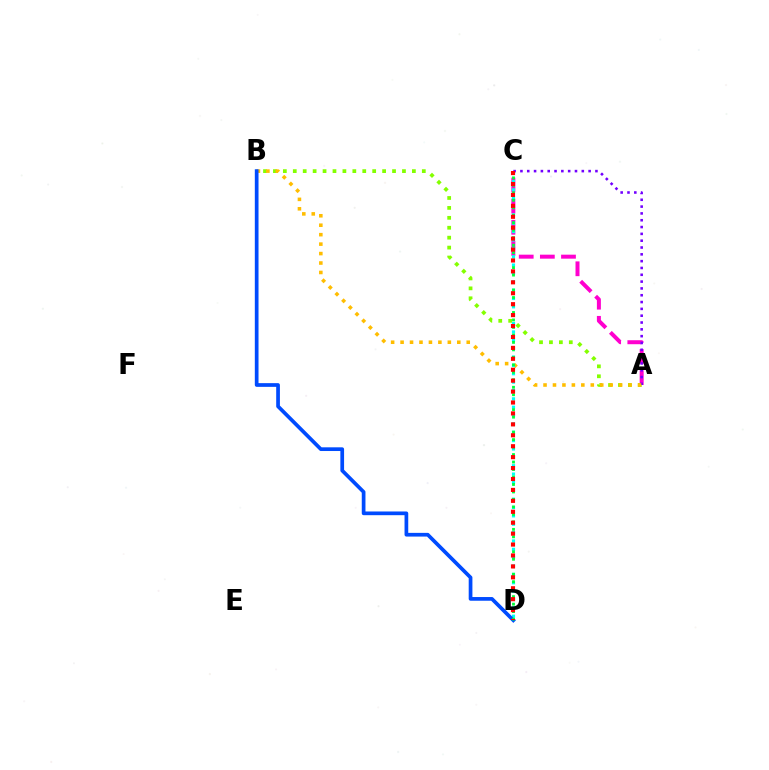{('A', 'B'): [{'color': '#84ff00', 'line_style': 'dotted', 'thickness': 2.7}, {'color': '#ffbd00', 'line_style': 'dotted', 'thickness': 2.57}], ('A', 'C'): [{'color': '#ff00cf', 'line_style': 'dashed', 'thickness': 2.87}, {'color': '#7200ff', 'line_style': 'dotted', 'thickness': 1.85}], ('C', 'D'): [{'color': '#00fff6', 'line_style': 'dotted', 'thickness': 2.27}, {'color': '#00ff39', 'line_style': 'dotted', 'thickness': 2.03}, {'color': '#ff0000', 'line_style': 'dotted', 'thickness': 2.97}], ('B', 'D'): [{'color': '#004bff', 'line_style': 'solid', 'thickness': 2.67}]}